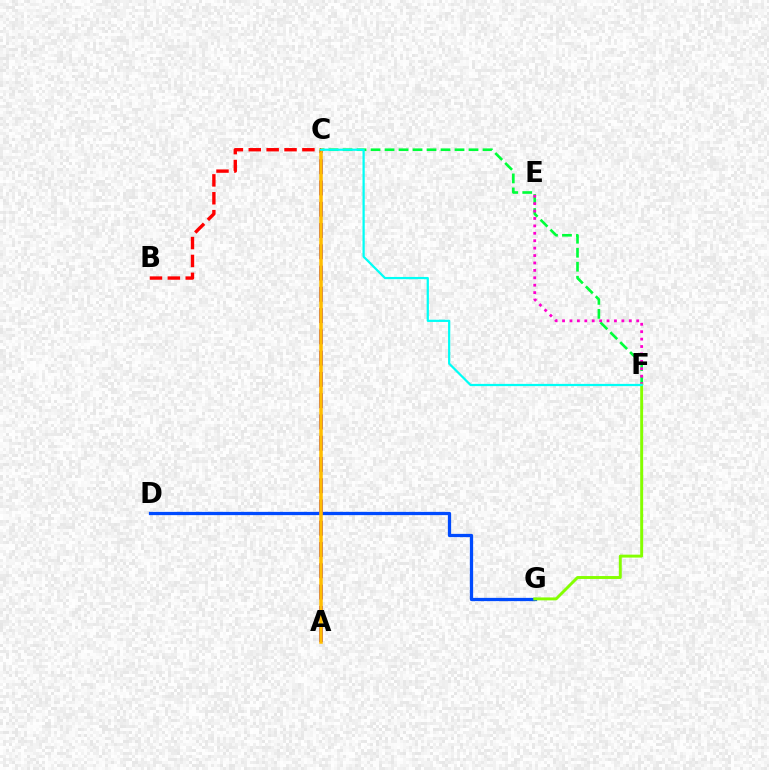{('C', 'F'): [{'color': '#00ff39', 'line_style': 'dashed', 'thickness': 1.9}, {'color': '#00fff6', 'line_style': 'solid', 'thickness': 1.6}], ('D', 'G'): [{'color': '#004bff', 'line_style': 'solid', 'thickness': 2.35}], ('A', 'C'): [{'color': '#7200ff', 'line_style': 'dashed', 'thickness': 2.89}, {'color': '#ffbd00', 'line_style': 'solid', 'thickness': 2.55}], ('B', 'C'): [{'color': '#ff0000', 'line_style': 'dashed', 'thickness': 2.43}], ('E', 'F'): [{'color': '#ff00cf', 'line_style': 'dotted', 'thickness': 2.01}], ('F', 'G'): [{'color': '#84ff00', 'line_style': 'solid', 'thickness': 2.11}]}